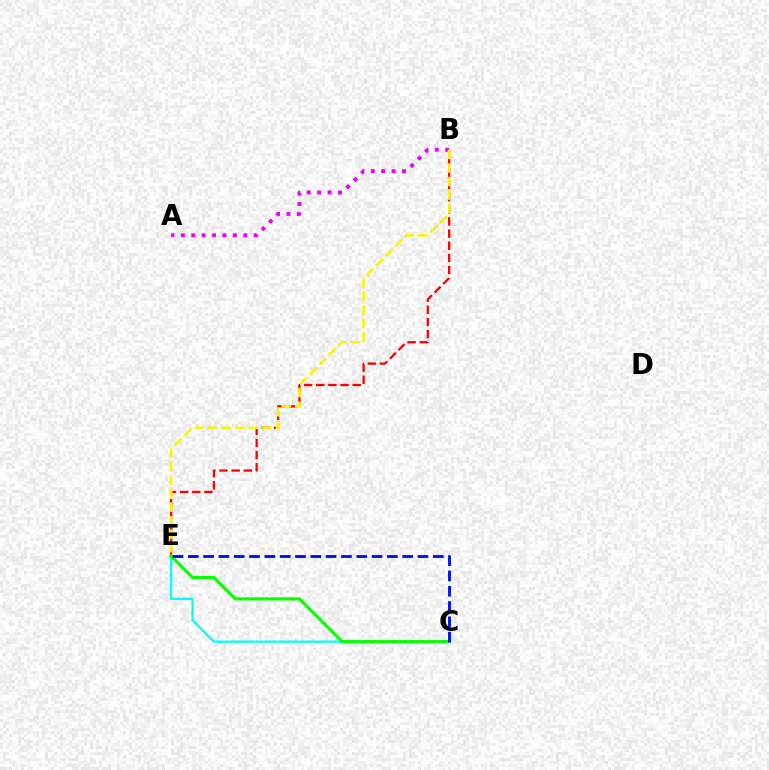{('B', 'E'): [{'color': '#ff0000', 'line_style': 'dashed', 'thickness': 1.65}, {'color': '#fcf500', 'line_style': 'dashed', 'thickness': 1.84}], ('A', 'B'): [{'color': '#ee00ff', 'line_style': 'dotted', 'thickness': 2.83}], ('C', 'E'): [{'color': '#00fff6', 'line_style': 'solid', 'thickness': 1.62}, {'color': '#08ff00', 'line_style': 'solid', 'thickness': 2.26}, {'color': '#0010ff', 'line_style': 'dashed', 'thickness': 2.08}]}